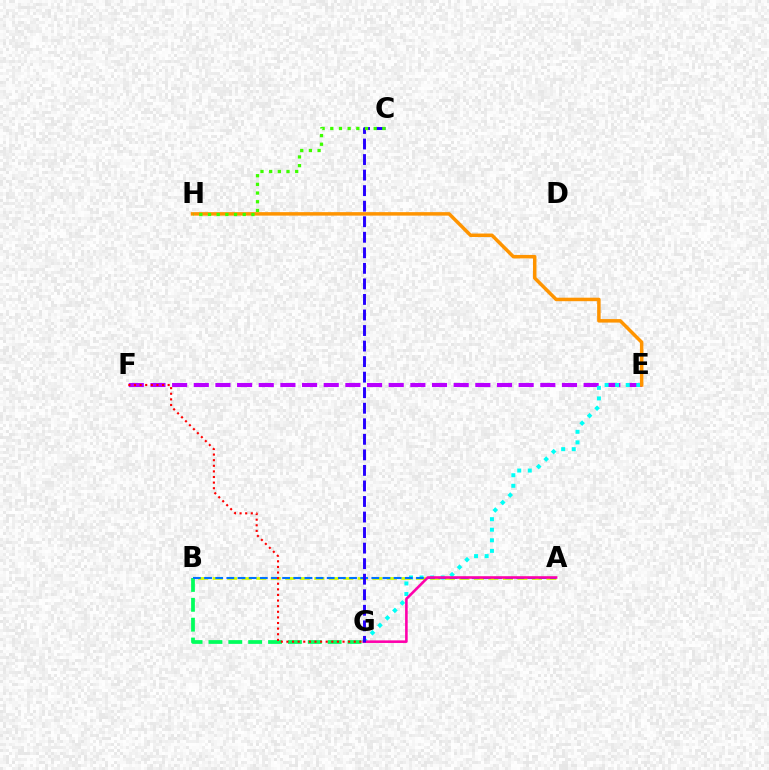{('E', 'F'): [{'color': '#b900ff', 'line_style': 'dashed', 'thickness': 2.94}], ('E', 'G'): [{'color': '#00fff6', 'line_style': 'dotted', 'thickness': 2.87}], ('B', 'G'): [{'color': '#00ff5c', 'line_style': 'dashed', 'thickness': 2.7}], ('A', 'B'): [{'color': '#d1ff00', 'line_style': 'dashed', 'thickness': 1.97}, {'color': '#0074ff', 'line_style': 'dashed', 'thickness': 1.51}], ('E', 'H'): [{'color': '#ff9400', 'line_style': 'solid', 'thickness': 2.51}], ('A', 'G'): [{'color': '#ff00ac', 'line_style': 'solid', 'thickness': 1.86}], ('F', 'G'): [{'color': '#ff0000', 'line_style': 'dotted', 'thickness': 1.52}], ('C', 'G'): [{'color': '#2500ff', 'line_style': 'dashed', 'thickness': 2.11}], ('C', 'H'): [{'color': '#3dff00', 'line_style': 'dotted', 'thickness': 2.36}]}